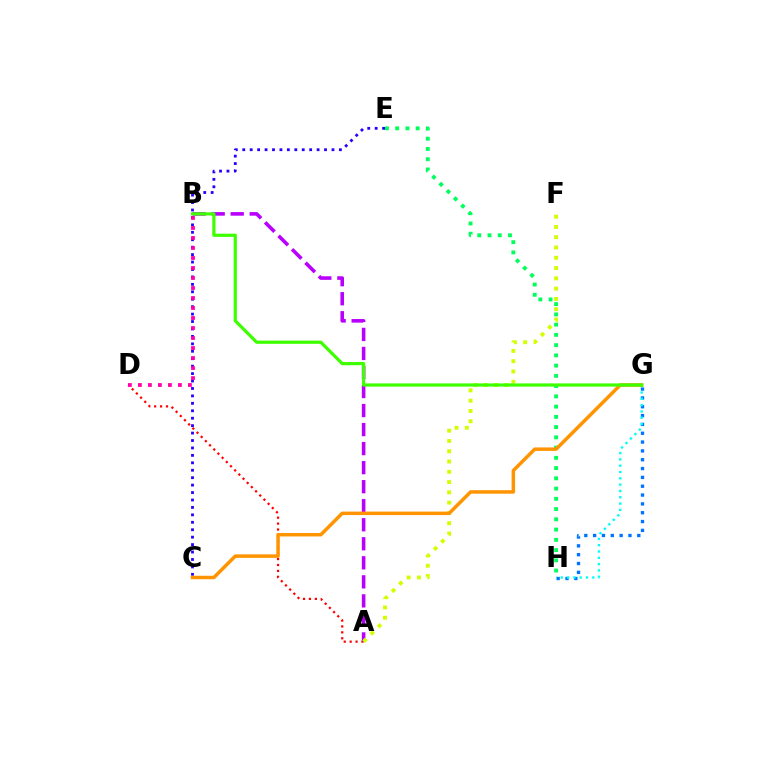{('A', 'D'): [{'color': '#ff0000', 'line_style': 'dotted', 'thickness': 1.61}], ('C', 'E'): [{'color': '#2500ff', 'line_style': 'dotted', 'thickness': 2.02}], ('B', 'D'): [{'color': '#ff00ac', 'line_style': 'dotted', 'thickness': 2.72}], ('G', 'H'): [{'color': '#0074ff', 'line_style': 'dotted', 'thickness': 2.4}, {'color': '#00fff6', 'line_style': 'dotted', 'thickness': 1.71}], ('E', 'H'): [{'color': '#00ff5c', 'line_style': 'dotted', 'thickness': 2.78}], ('A', 'B'): [{'color': '#b900ff', 'line_style': 'dashed', 'thickness': 2.59}], ('A', 'F'): [{'color': '#d1ff00', 'line_style': 'dotted', 'thickness': 2.79}], ('C', 'G'): [{'color': '#ff9400', 'line_style': 'solid', 'thickness': 2.51}], ('B', 'G'): [{'color': '#3dff00', 'line_style': 'solid', 'thickness': 2.3}]}